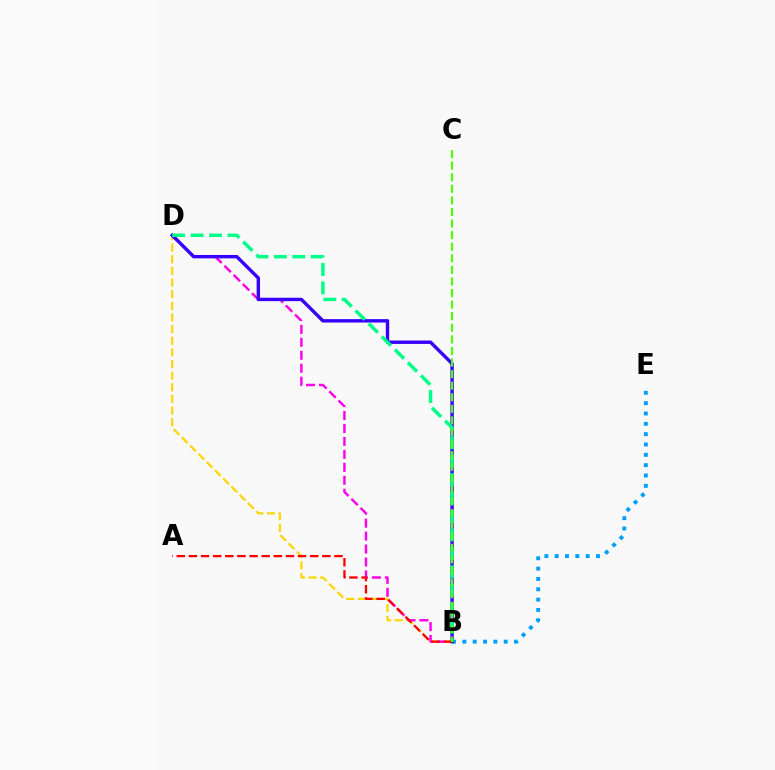{('B', 'E'): [{'color': '#009eff', 'line_style': 'dotted', 'thickness': 2.81}], ('B', 'D'): [{'color': '#ffd500', 'line_style': 'dashed', 'thickness': 1.58}, {'color': '#ff00ed', 'line_style': 'dashed', 'thickness': 1.76}, {'color': '#3700ff', 'line_style': 'solid', 'thickness': 2.45}, {'color': '#00ff86', 'line_style': 'dashed', 'thickness': 2.5}], ('A', 'B'): [{'color': '#ff0000', 'line_style': 'dashed', 'thickness': 1.65}], ('B', 'C'): [{'color': '#4fff00', 'line_style': 'dashed', 'thickness': 1.57}]}